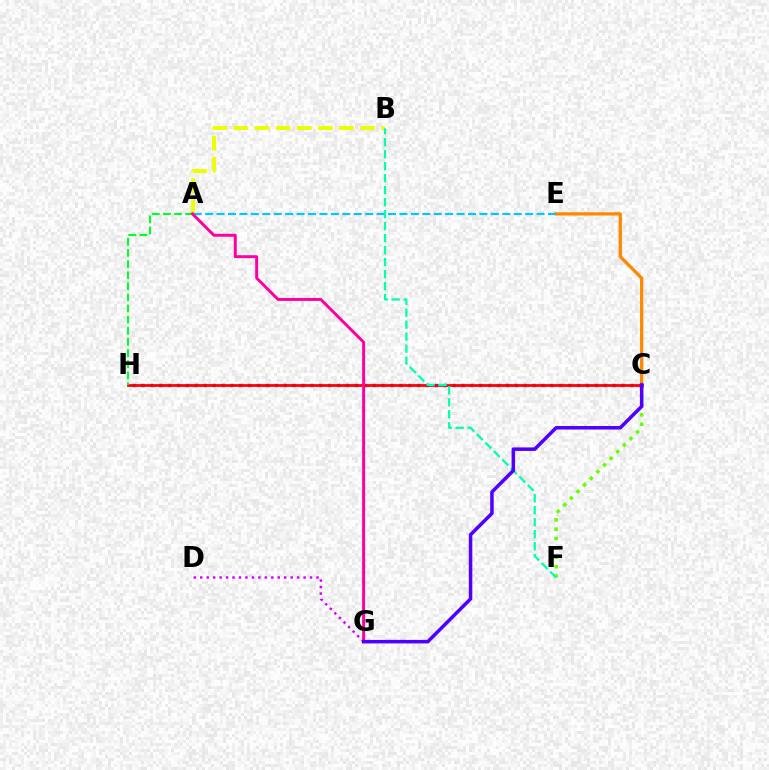{('C', 'E'): [{'color': '#ff8800', 'line_style': 'solid', 'thickness': 2.34}], ('A', 'B'): [{'color': '#eeff00', 'line_style': 'dashed', 'thickness': 2.87}], ('A', 'E'): [{'color': '#00c7ff', 'line_style': 'dashed', 'thickness': 1.55}], ('C', 'H'): [{'color': '#003fff', 'line_style': 'dotted', 'thickness': 2.42}, {'color': '#ff0000', 'line_style': 'solid', 'thickness': 1.99}], ('D', 'G'): [{'color': '#d600ff', 'line_style': 'dotted', 'thickness': 1.76}], ('C', 'F'): [{'color': '#66ff00', 'line_style': 'dotted', 'thickness': 2.54}], ('B', 'F'): [{'color': '#00ffaf', 'line_style': 'dashed', 'thickness': 1.63}], ('A', 'H'): [{'color': '#00ff27', 'line_style': 'dashed', 'thickness': 1.51}], ('A', 'G'): [{'color': '#ff00a0', 'line_style': 'solid', 'thickness': 2.12}], ('C', 'G'): [{'color': '#4f00ff', 'line_style': 'solid', 'thickness': 2.53}]}